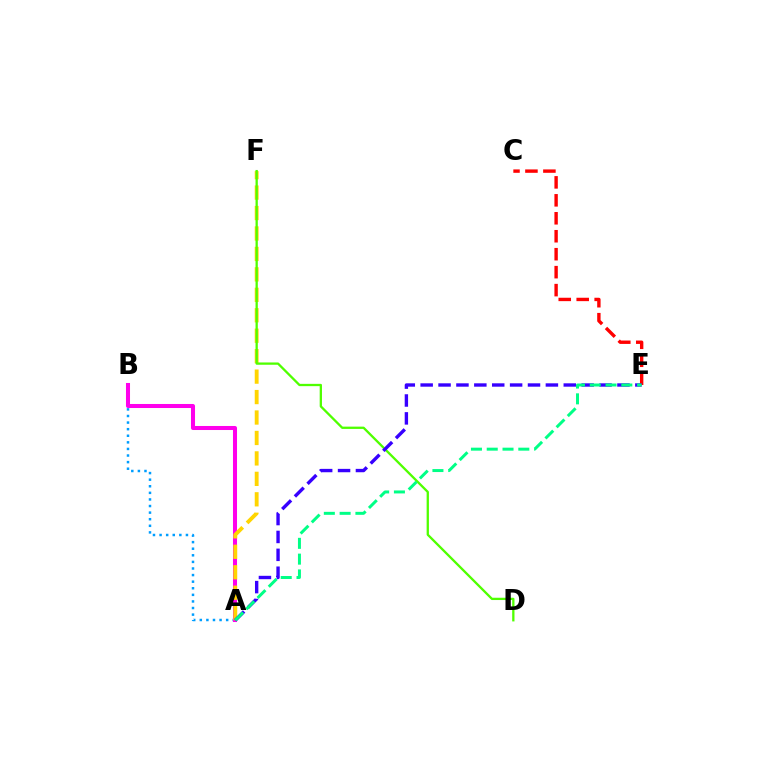{('A', 'B'): [{'color': '#009eff', 'line_style': 'dotted', 'thickness': 1.79}, {'color': '#ff00ed', 'line_style': 'solid', 'thickness': 2.91}], ('A', 'F'): [{'color': '#ffd500', 'line_style': 'dashed', 'thickness': 2.78}], ('C', 'E'): [{'color': '#ff0000', 'line_style': 'dashed', 'thickness': 2.44}], ('D', 'F'): [{'color': '#4fff00', 'line_style': 'solid', 'thickness': 1.65}], ('A', 'E'): [{'color': '#3700ff', 'line_style': 'dashed', 'thickness': 2.43}, {'color': '#00ff86', 'line_style': 'dashed', 'thickness': 2.15}]}